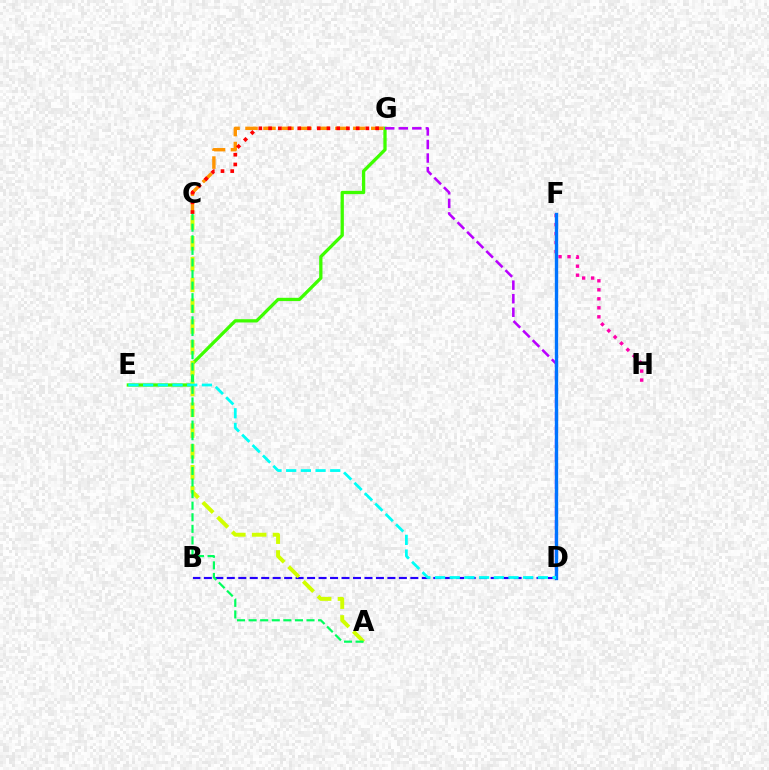{('E', 'G'): [{'color': '#3dff00', 'line_style': 'solid', 'thickness': 2.36}], ('F', 'H'): [{'color': '#ff00ac', 'line_style': 'dotted', 'thickness': 2.45}], ('B', 'D'): [{'color': '#2500ff', 'line_style': 'dashed', 'thickness': 1.56}], ('A', 'C'): [{'color': '#d1ff00', 'line_style': 'dashed', 'thickness': 2.83}, {'color': '#00ff5c', 'line_style': 'dashed', 'thickness': 1.57}], ('D', 'G'): [{'color': '#b900ff', 'line_style': 'dashed', 'thickness': 1.84}], ('C', 'G'): [{'color': '#ff9400', 'line_style': 'dashed', 'thickness': 2.44}, {'color': '#ff0000', 'line_style': 'dotted', 'thickness': 2.64}], ('D', 'F'): [{'color': '#0074ff', 'line_style': 'solid', 'thickness': 2.41}], ('D', 'E'): [{'color': '#00fff6', 'line_style': 'dashed', 'thickness': 2.0}]}